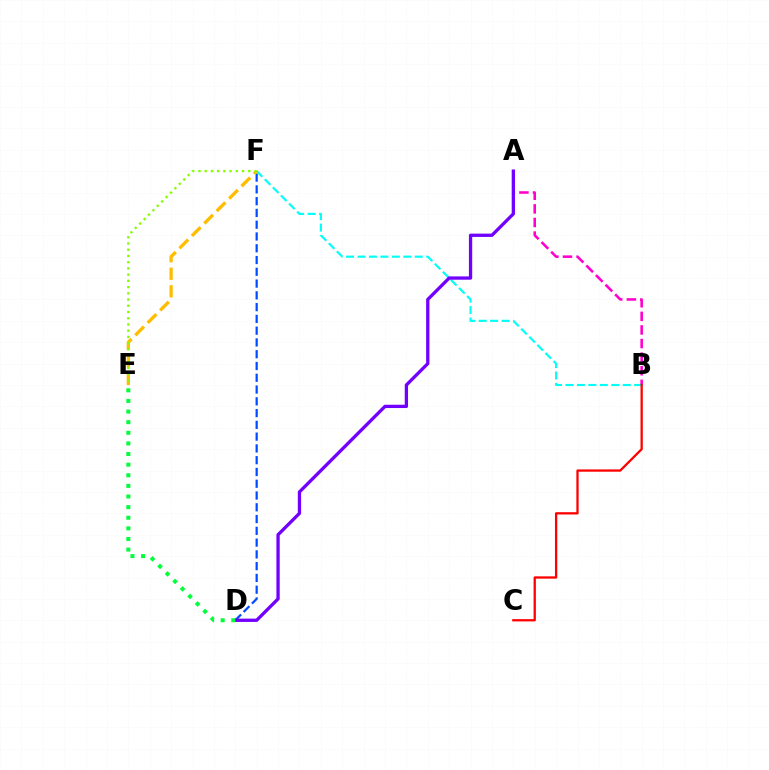{('A', 'B'): [{'color': '#ff00cf', 'line_style': 'dashed', 'thickness': 1.85}], ('D', 'F'): [{'color': '#004bff', 'line_style': 'dashed', 'thickness': 1.6}], ('B', 'F'): [{'color': '#00fff6', 'line_style': 'dashed', 'thickness': 1.56}], ('E', 'F'): [{'color': '#ffbd00', 'line_style': 'dashed', 'thickness': 2.38}, {'color': '#84ff00', 'line_style': 'dotted', 'thickness': 1.69}], ('A', 'D'): [{'color': '#7200ff', 'line_style': 'solid', 'thickness': 2.37}], ('D', 'E'): [{'color': '#00ff39', 'line_style': 'dotted', 'thickness': 2.88}], ('B', 'C'): [{'color': '#ff0000', 'line_style': 'solid', 'thickness': 1.65}]}